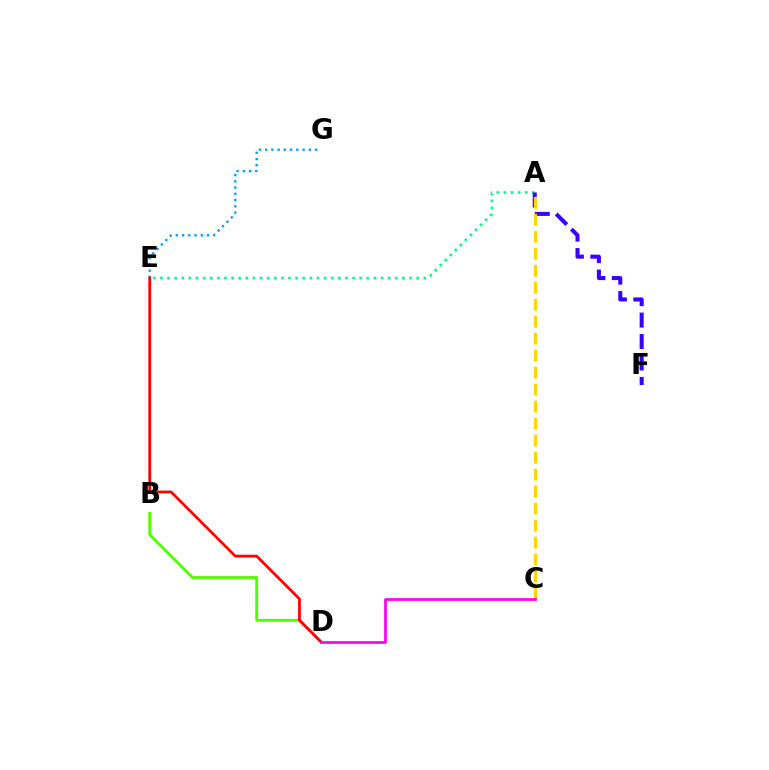{('E', 'G'): [{'color': '#009eff', 'line_style': 'dotted', 'thickness': 1.7}], ('A', 'E'): [{'color': '#00ff86', 'line_style': 'dotted', 'thickness': 1.93}], ('A', 'F'): [{'color': '#3700ff', 'line_style': 'dashed', 'thickness': 2.91}], ('B', 'D'): [{'color': '#4fff00', 'line_style': 'solid', 'thickness': 2.02}], ('D', 'E'): [{'color': '#ff0000', 'line_style': 'solid', 'thickness': 1.99}], ('A', 'C'): [{'color': '#ffd500', 'line_style': 'dashed', 'thickness': 2.31}], ('C', 'D'): [{'color': '#ff00ed', 'line_style': 'solid', 'thickness': 1.96}]}